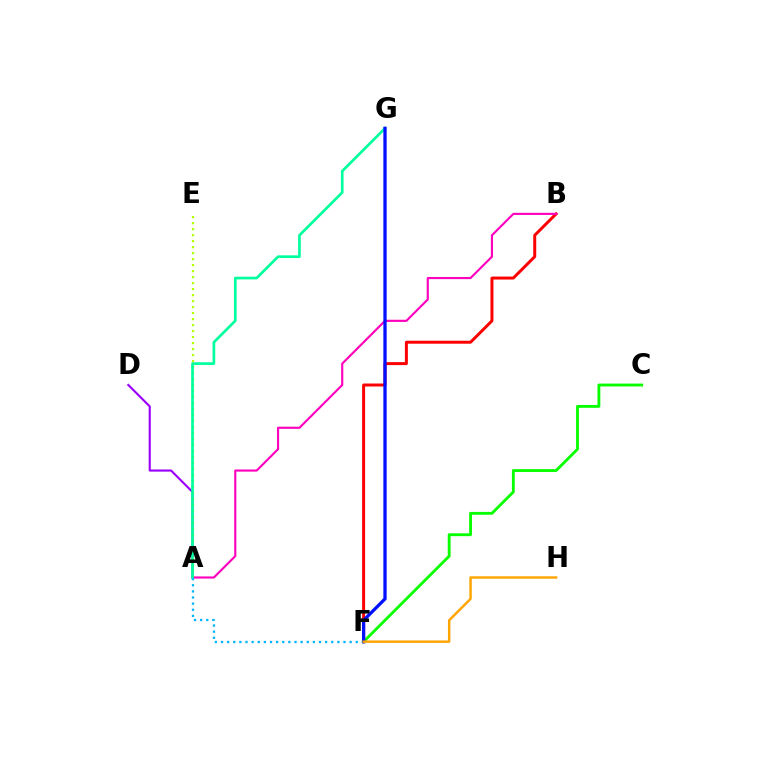{('A', 'D'): [{'color': '#9b00ff', 'line_style': 'solid', 'thickness': 1.53}], ('C', 'F'): [{'color': '#08ff00', 'line_style': 'solid', 'thickness': 2.05}], ('B', 'F'): [{'color': '#ff0000', 'line_style': 'solid', 'thickness': 2.15}], ('A', 'E'): [{'color': '#b3ff00', 'line_style': 'dotted', 'thickness': 1.63}], ('A', 'B'): [{'color': '#ff00bd', 'line_style': 'solid', 'thickness': 1.55}], ('A', 'G'): [{'color': '#00ff9d', 'line_style': 'solid', 'thickness': 1.93}], ('A', 'F'): [{'color': '#00b5ff', 'line_style': 'dotted', 'thickness': 1.66}], ('F', 'G'): [{'color': '#0010ff', 'line_style': 'solid', 'thickness': 2.36}], ('F', 'H'): [{'color': '#ffa500', 'line_style': 'solid', 'thickness': 1.76}]}